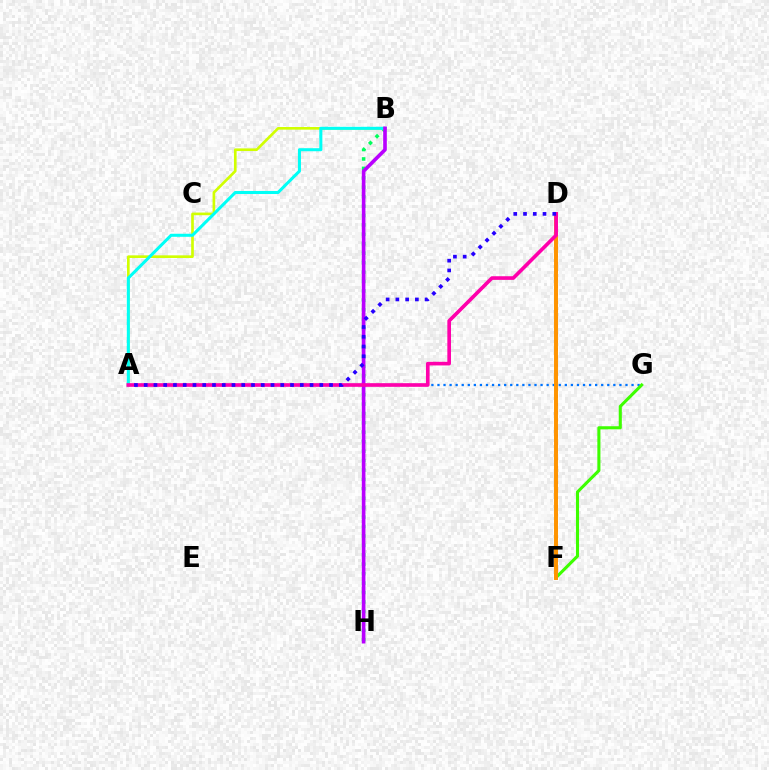{('A', 'B'): [{'color': '#d1ff00', 'line_style': 'solid', 'thickness': 1.91}, {'color': '#00fff6', 'line_style': 'solid', 'thickness': 2.19}], ('A', 'G'): [{'color': '#0074ff', 'line_style': 'dotted', 'thickness': 1.65}], ('B', 'H'): [{'color': '#00ff5c', 'line_style': 'dotted', 'thickness': 2.56}, {'color': '#b900ff', 'line_style': 'solid', 'thickness': 2.61}], ('F', 'G'): [{'color': '#3dff00', 'line_style': 'solid', 'thickness': 2.22}], ('D', 'F'): [{'color': '#ff0000', 'line_style': 'dotted', 'thickness': 2.13}, {'color': '#ff9400', 'line_style': 'solid', 'thickness': 2.84}], ('A', 'D'): [{'color': '#ff00ac', 'line_style': 'solid', 'thickness': 2.62}, {'color': '#2500ff', 'line_style': 'dotted', 'thickness': 2.65}]}